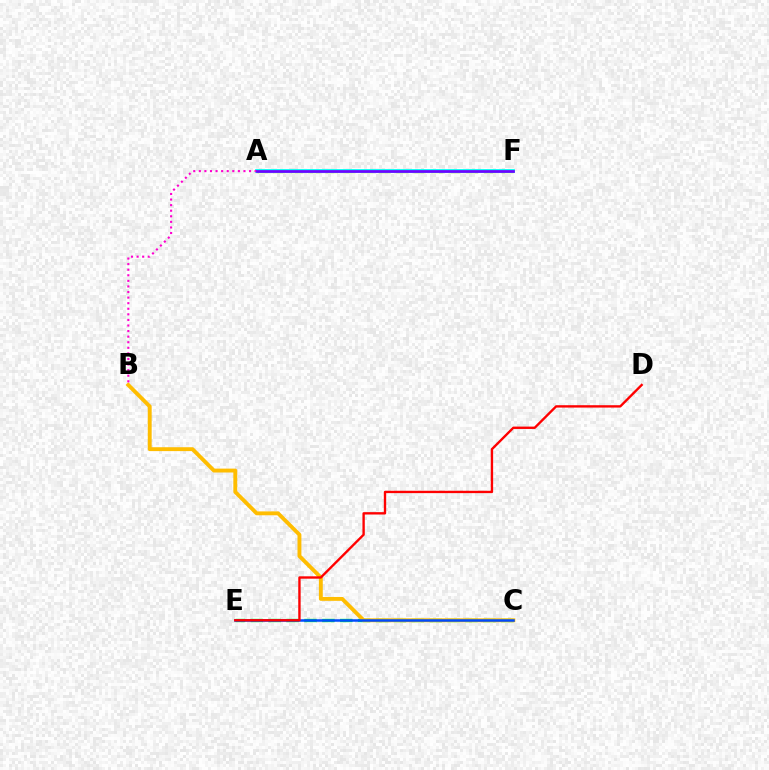{('A', 'F'): [{'color': '#84ff00', 'line_style': 'dashed', 'thickness': 2.38}, {'color': '#00fff6', 'line_style': 'solid', 'thickness': 2.73}, {'color': '#7200ff', 'line_style': 'solid', 'thickness': 1.95}], ('C', 'E'): [{'color': '#00ff39', 'line_style': 'dashed', 'thickness': 2.43}, {'color': '#004bff', 'line_style': 'solid', 'thickness': 1.81}], ('B', 'C'): [{'color': '#ffbd00', 'line_style': 'solid', 'thickness': 2.79}], ('A', 'B'): [{'color': '#ff00cf', 'line_style': 'dotted', 'thickness': 1.52}], ('D', 'E'): [{'color': '#ff0000', 'line_style': 'solid', 'thickness': 1.7}]}